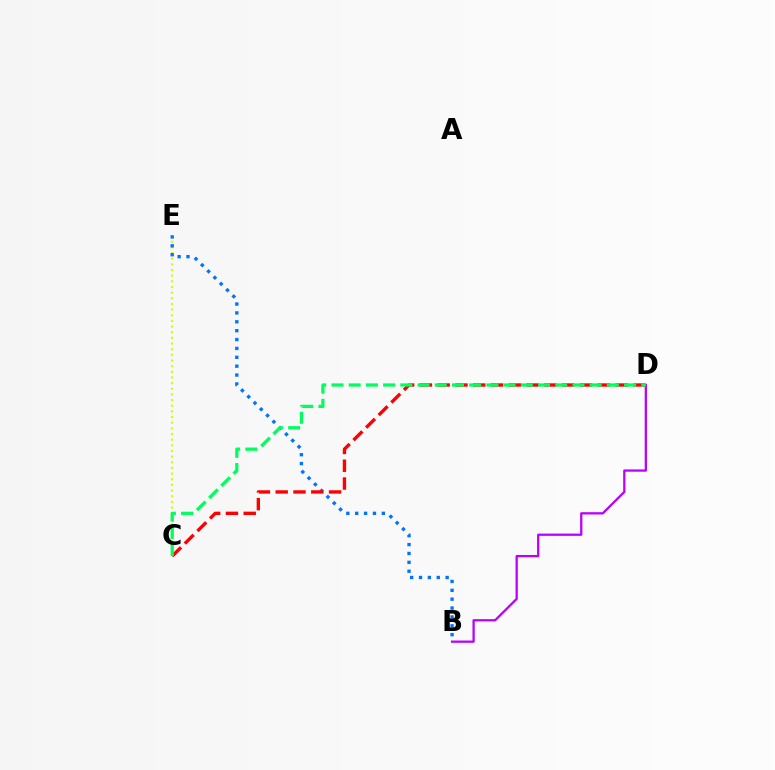{('C', 'E'): [{'color': '#d1ff00', 'line_style': 'dotted', 'thickness': 1.54}], ('B', 'E'): [{'color': '#0074ff', 'line_style': 'dotted', 'thickness': 2.41}], ('B', 'D'): [{'color': '#b900ff', 'line_style': 'solid', 'thickness': 1.64}], ('C', 'D'): [{'color': '#ff0000', 'line_style': 'dashed', 'thickness': 2.42}, {'color': '#00ff5c', 'line_style': 'dashed', 'thickness': 2.34}]}